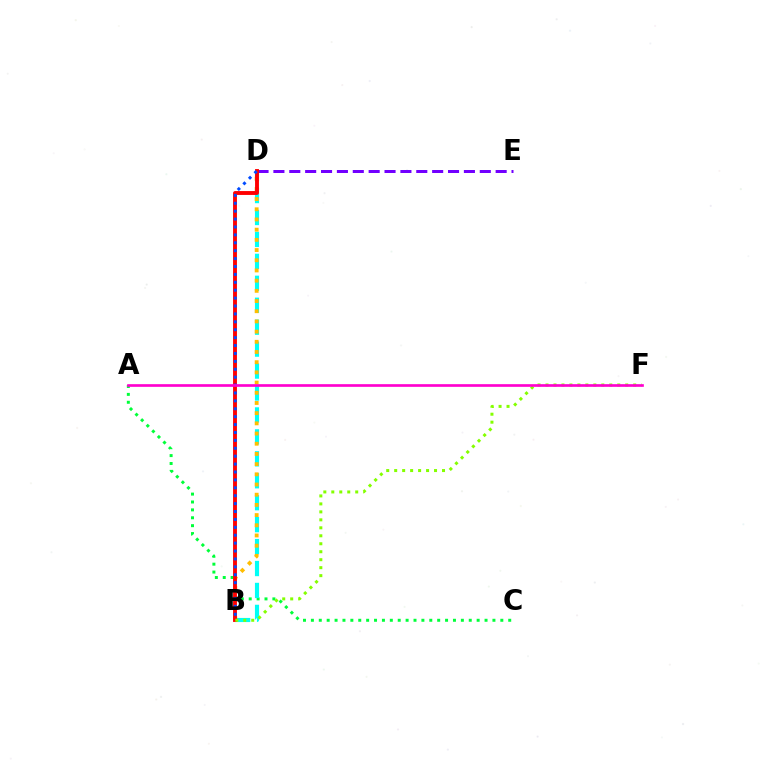{('A', 'C'): [{'color': '#00ff39', 'line_style': 'dotted', 'thickness': 2.14}], ('B', 'D'): [{'color': '#00fff6', 'line_style': 'dashed', 'thickness': 2.98}, {'color': '#ffbd00', 'line_style': 'dotted', 'thickness': 2.77}, {'color': '#ff0000', 'line_style': 'solid', 'thickness': 2.79}, {'color': '#004bff', 'line_style': 'dotted', 'thickness': 2.15}], ('D', 'E'): [{'color': '#7200ff', 'line_style': 'dashed', 'thickness': 2.16}], ('B', 'F'): [{'color': '#84ff00', 'line_style': 'dotted', 'thickness': 2.17}], ('A', 'F'): [{'color': '#ff00cf', 'line_style': 'solid', 'thickness': 1.92}]}